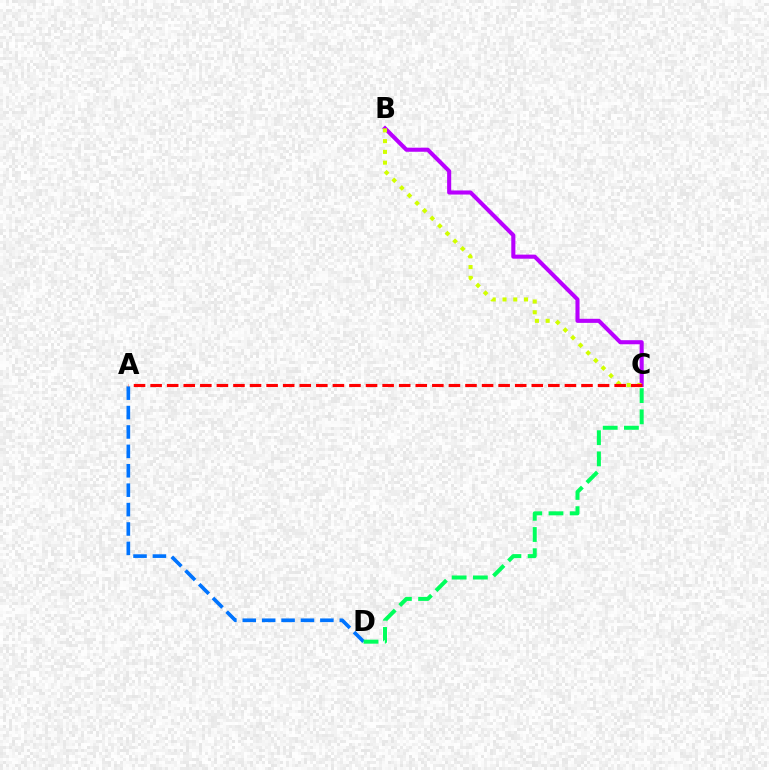{('A', 'D'): [{'color': '#0074ff', 'line_style': 'dashed', 'thickness': 2.64}], ('B', 'C'): [{'color': '#b900ff', 'line_style': 'solid', 'thickness': 2.93}, {'color': '#d1ff00', 'line_style': 'dotted', 'thickness': 2.92}], ('C', 'D'): [{'color': '#00ff5c', 'line_style': 'dashed', 'thickness': 2.88}], ('A', 'C'): [{'color': '#ff0000', 'line_style': 'dashed', 'thickness': 2.25}]}